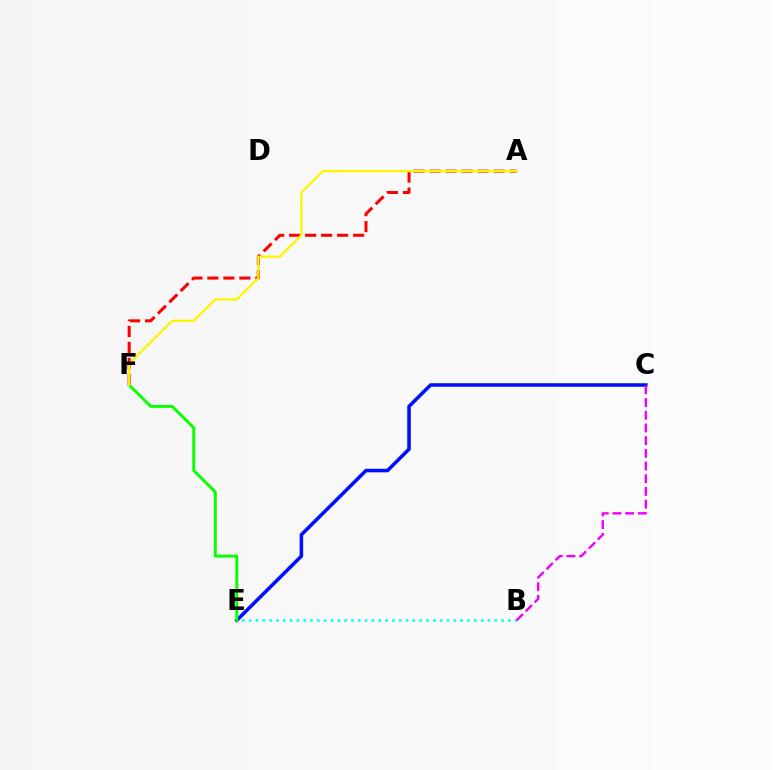{('A', 'F'): [{'color': '#ff0000', 'line_style': 'dashed', 'thickness': 2.17}, {'color': '#fcf500', 'line_style': 'solid', 'thickness': 1.62}], ('C', 'E'): [{'color': '#0010ff', 'line_style': 'solid', 'thickness': 2.56}], ('B', 'E'): [{'color': '#00fff6', 'line_style': 'dotted', 'thickness': 1.85}], ('B', 'C'): [{'color': '#ee00ff', 'line_style': 'dashed', 'thickness': 1.73}], ('E', 'F'): [{'color': '#08ff00', 'line_style': 'solid', 'thickness': 2.12}]}